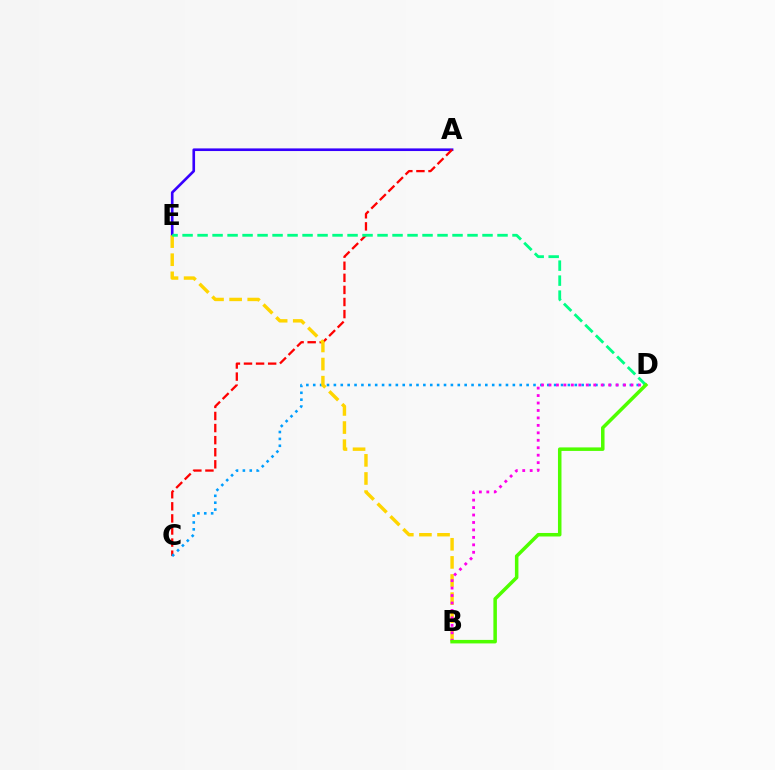{('A', 'E'): [{'color': '#3700ff', 'line_style': 'solid', 'thickness': 1.9}], ('A', 'C'): [{'color': '#ff0000', 'line_style': 'dashed', 'thickness': 1.64}], ('C', 'D'): [{'color': '#009eff', 'line_style': 'dotted', 'thickness': 1.87}], ('B', 'E'): [{'color': '#ffd500', 'line_style': 'dashed', 'thickness': 2.46}], ('D', 'E'): [{'color': '#00ff86', 'line_style': 'dashed', 'thickness': 2.04}], ('B', 'D'): [{'color': '#ff00ed', 'line_style': 'dotted', 'thickness': 2.03}, {'color': '#4fff00', 'line_style': 'solid', 'thickness': 2.53}]}